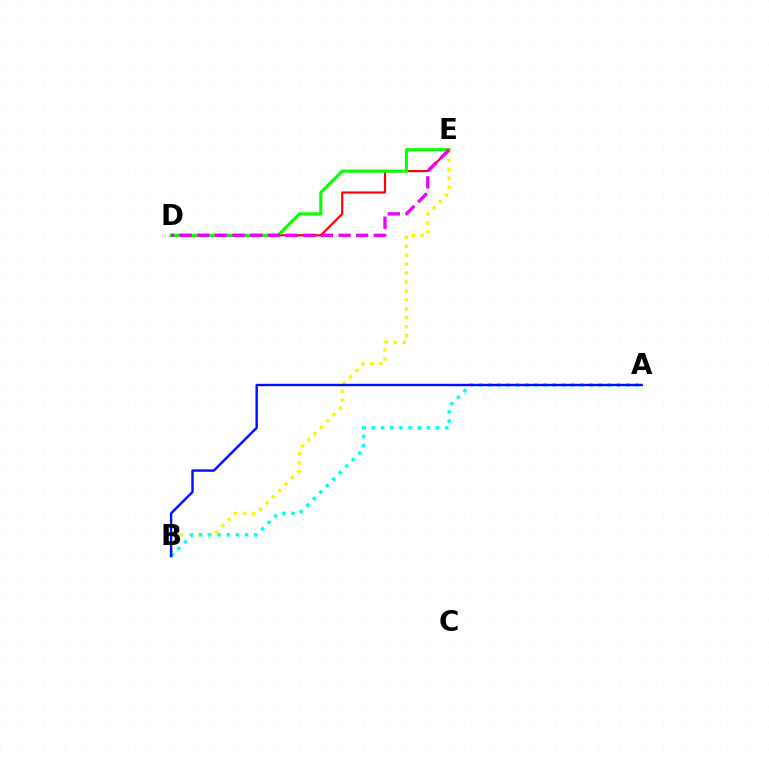{('D', 'E'): [{'color': '#ff0000', 'line_style': 'solid', 'thickness': 1.55}, {'color': '#08ff00', 'line_style': 'solid', 'thickness': 2.22}, {'color': '#ee00ff', 'line_style': 'dashed', 'thickness': 2.4}], ('B', 'E'): [{'color': '#fcf500', 'line_style': 'dotted', 'thickness': 2.43}], ('A', 'B'): [{'color': '#00fff6', 'line_style': 'dotted', 'thickness': 2.49}, {'color': '#0010ff', 'line_style': 'solid', 'thickness': 1.73}]}